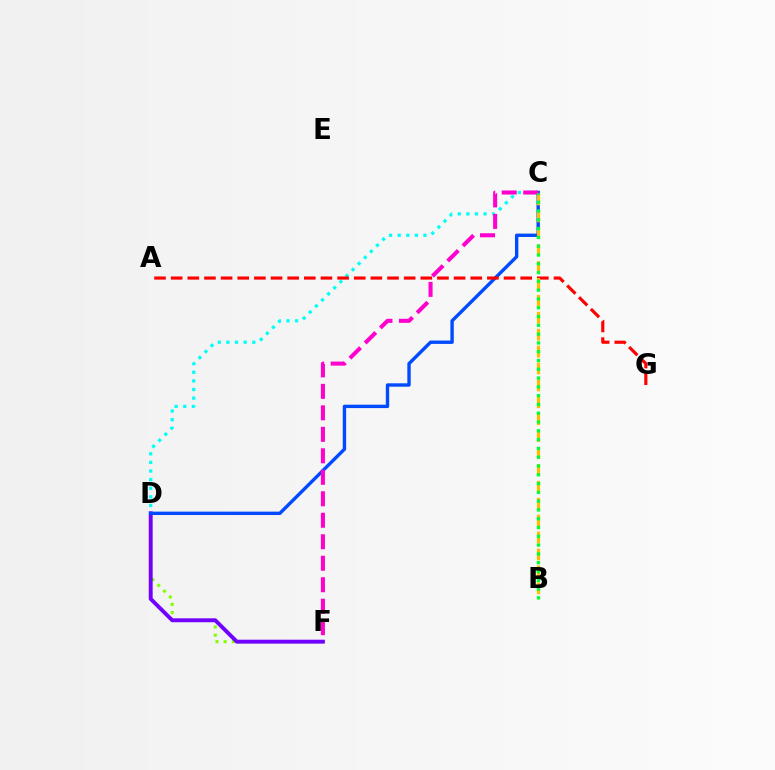{('D', 'F'): [{'color': '#84ff00', 'line_style': 'dotted', 'thickness': 2.23}, {'color': '#7200ff', 'line_style': 'solid', 'thickness': 2.82}], ('C', 'D'): [{'color': '#00fff6', 'line_style': 'dotted', 'thickness': 2.34}, {'color': '#004bff', 'line_style': 'solid', 'thickness': 2.44}], ('A', 'G'): [{'color': '#ff0000', 'line_style': 'dashed', 'thickness': 2.26}], ('C', 'F'): [{'color': '#ff00cf', 'line_style': 'dashed', 'thickness': 2.92}], ('B', 'C'): [{'color': '#ffbd00', 'line_style': 'dashed', 'thickness': 2.3}, {'color': '#00ff39', 'line_style': 'dotted', 'thickness': 2.39}]}